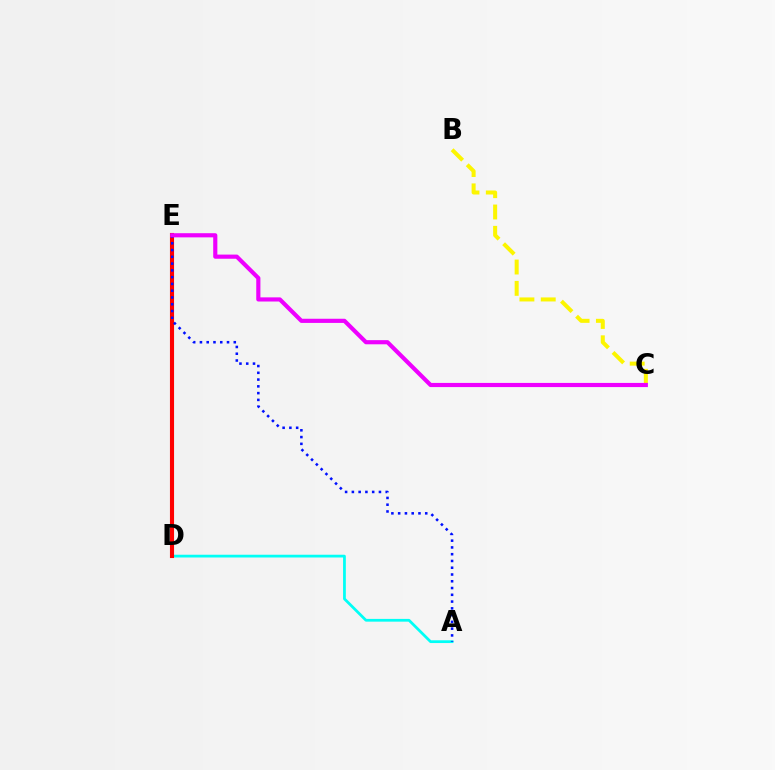{('A', 'D'): [{'color': '#00fff6', 'line_style': 'solid', 'thickness': 1.99}], ('D', 'E'): [{'color': '#08ff00', 'line_style': 'solid', 'thickness': 1.97}, {'color': '#ff0000', 'line_style': 'solid', 'thickness': 2.95}], ('B', 'C'): [{'color': '#fcf500', 'line_style': 'dashed', 'thickness': 2.9}], ('A', 'E'): [{'color': '#0010ff', 'line_style': 'dotted', 'thickness': 1.84}], ('C', 'E'): [{'color': '#ee00ff', 'line_style': 'solid', 'thickness': 2.99}]}